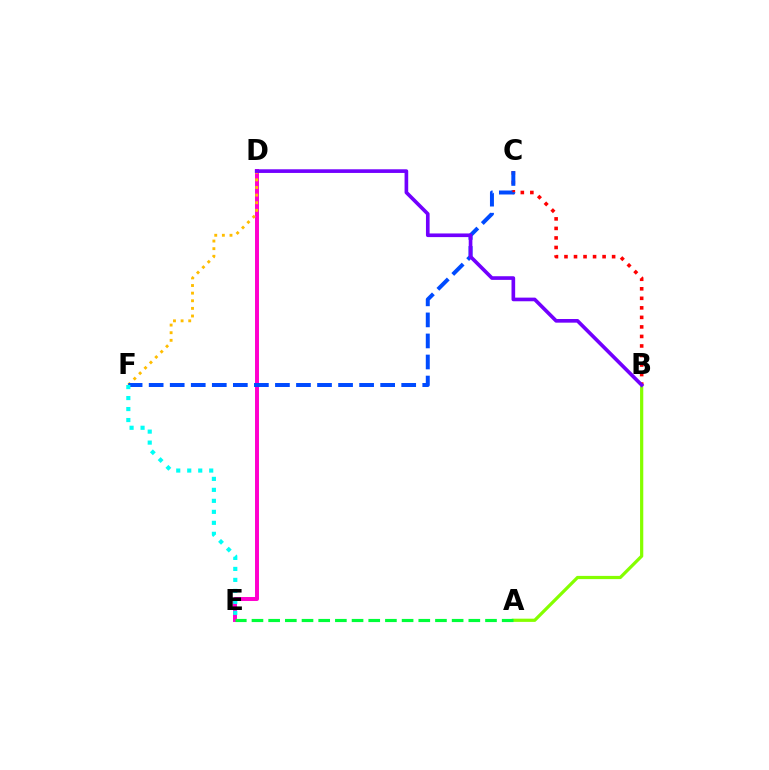{('D', 'E'): [{'color': '#ff00cf', 'line_style': 'solid', 'thickness': 2.85}], ('A', 'B'): [{'color': '#84ff00', 'line_style': 'solid', 'thickness': 2.32}], ('A', 'E'): [{'color': '#00ff39', 'line_style': 'dashed', 'thickness': 2.27}], ('B', 'C'): [{'color': '#ff0000', 'line_style': 'dotted', 'thickness': 2.59}], ('D', 'F'): [{'color': '#ffbd00', 'line_style': 'dotted', 'thickness': 2.07}], ('C', 'F'): [{'color': '#004bff', 'line_style': 'dashed', 'thickness': 2.86}], ('E', 'F'): [{'color': '#00fff6', 'line_style': 'dotted', 'thickness': 2.99}], ('B', 'D'): [{'color': '#7200ff', 'line_style': 'solid', 'thickness': 2.63}]}